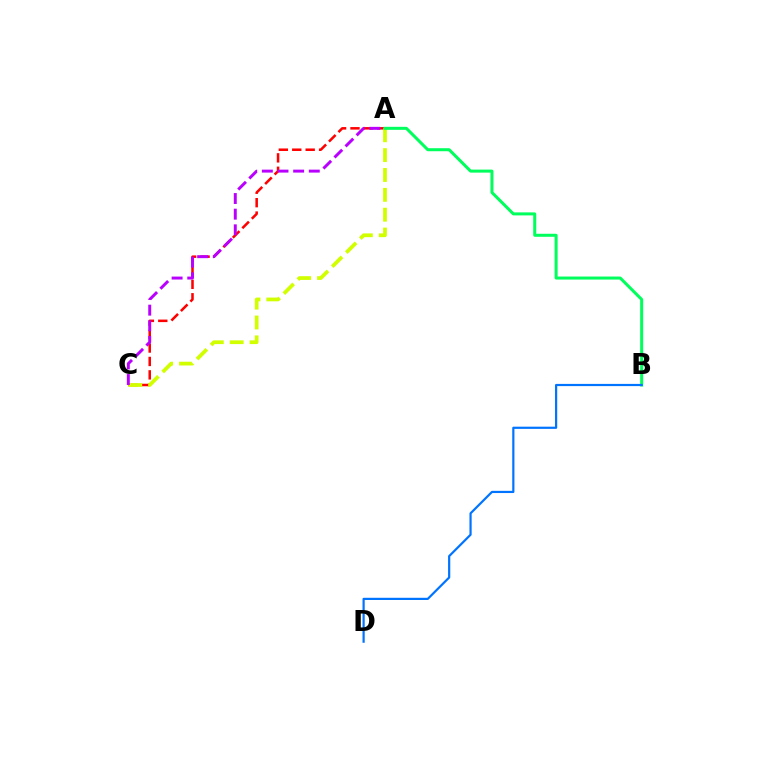{('A', 'C'): [{'color': '#ff0000', 'line_style': 'dashed', 'thickness': 1.82}, {'color': '#d1ff00', 'line_style': 'dashed', 'thickness': 2.7}, {'color': '#b900ff', 'line_style': 'dashed', 'thickness': 2.13}], ('A', 'B'): [{'color': '#00ff5c', 'line_style': 'solid', 'thickness': 2.18}], ('B', 'D'): [{'color': '#0074ff', 'line_style': 'solid', 'thickness': 1.58}]}